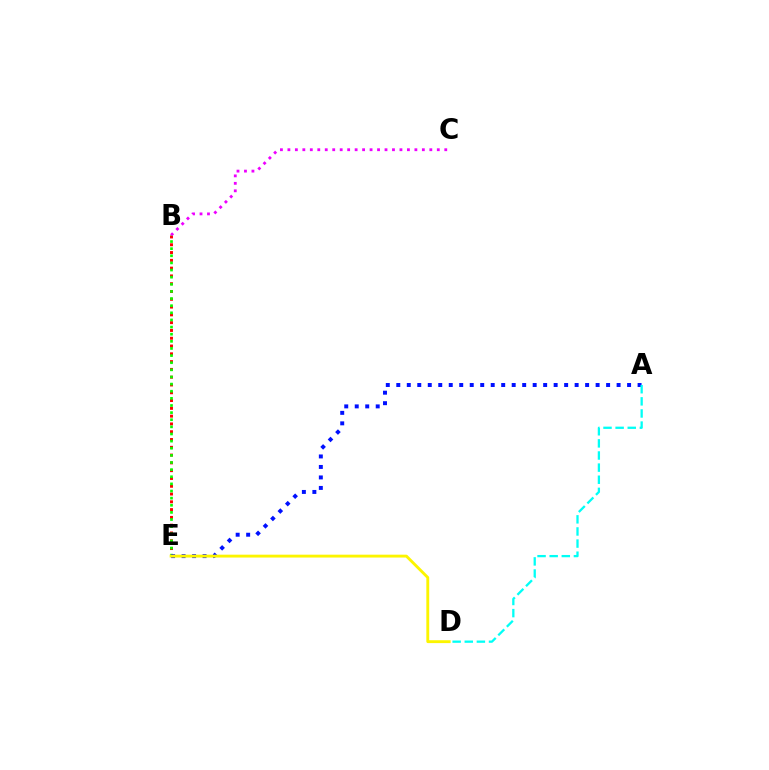{('B', 'E'): [{'color': '#ff0000', 'line_style': 'dotted', 'thickness': 2.12}, {'color': '#08ff00', 'line_style': 'dotted', 'thickness': 1.94}], ('B', 'C'): [{'color': '#ee00ff', 'line_style': 'dotted', 'thickness': 2.03}], ('A', 'E'): [{'color': '#0010ff', 'line_style': 'dotted', 'thickness': 2.85}], ('A', 'D'): [{'color': '#00fff6', 'line_style': 'dashed', 'thickness': 1.65}], ('D', 'E'): [{'color': '#fcf500', 'line_style': 'solid', 'thickness': 2.07}]}